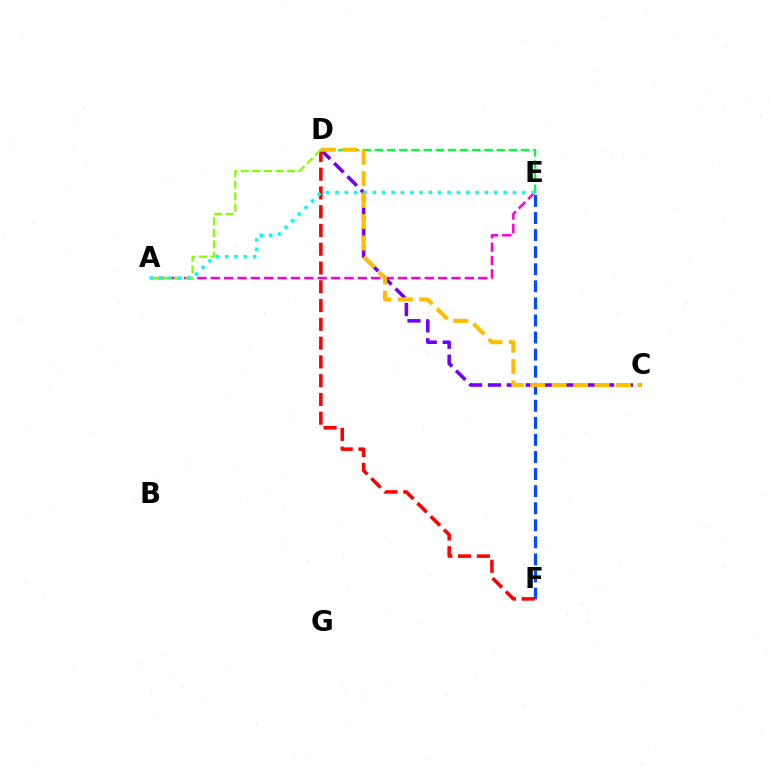{('C', 'D'): [{'color': '#7200ff', 'line_style': 'dashed', 'thickness': 2.56}, {'color': '#ffbd00', 'line_style': 'dashed', 'thickness': 2.91}], ('A', 'E'): [{'color': '#ff00cf', 'line_style': 'dashed', 'thickness': 1.82}, {'color': '#00fff6', 'line_style': 'dotted', 'thickness': 2.54}], ('E', 'F'): [{'color': '#004bff', 'line_style': 'dashed', 'thickness': 2.32}], ('D', 'F'): [{'color': '#ff0000', 'line_style': 'dashed', 'thickness': 2.55}], ('D', 'E'): [{'color': '#00ff39', 'line_style': 'dashed', 'thickness': 1.65}], ('A', 'D'): [{'color': '#84ff00', 'line_style': 'dashed', 'thickness': 1.57}]}